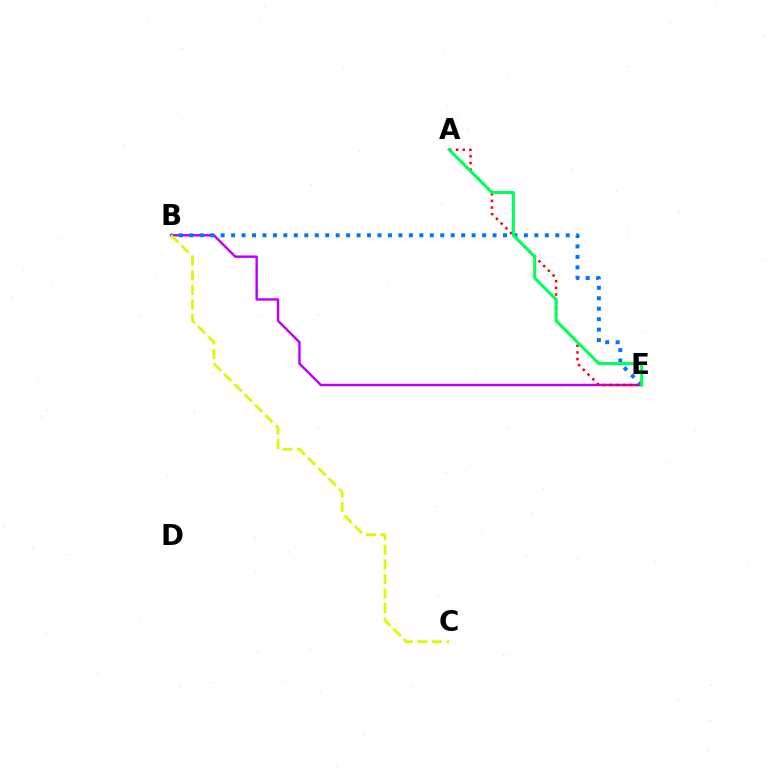{('B', 'E'): [{'color': '#b900ff', 'line_style': 'solid', 'thickness': 1.74}, {'color': '#0074ff', 'line_style': 'dotted', 'thickness': 2.84}], ('A', 'E'): [{'color': '#ff0000', 'line_style': 'dotted', 'thickness': 1.81}, {'color': '#00ff5c', 'line_style': 'solid', 'thickness': 2.2}], ('B', 'C'): [{'color': '#d1ff00', 'line_style': 'dashed', 'thickness': 1.98}]}